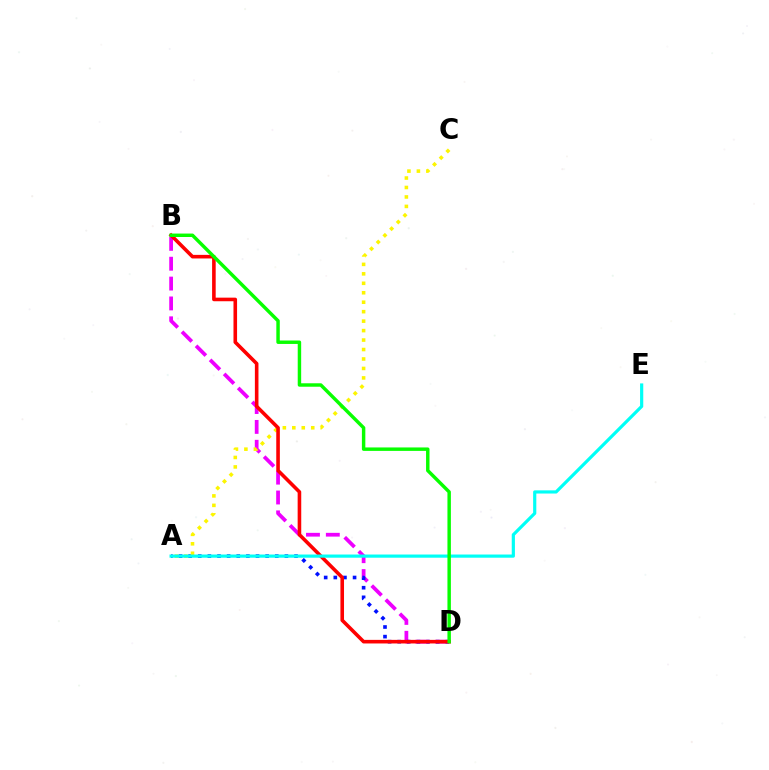{('B', 'D'): [{'color': '#ee00ff', 'line_style': 'dashed', 'thickness': 2.7}, {'color': '#ff0000', 'line_style': 'solid', 'thickness': 2.59}, {'color': '#08ff00', 'line_style': 'solid', 'thickness': 2.48}], ('A', 'D'): [{'color': '#0010ff', 'line_style': 'dotted', 'thickness': 2.62}], ('A', 'C'): [{'color': '#fcf500', 'line_style': 'dotted', 'thickness': 2.57}], ('A', 'E'): [{'color': '#00fff6', 'line_style': 'solid', 'thickness': 2.29}]}